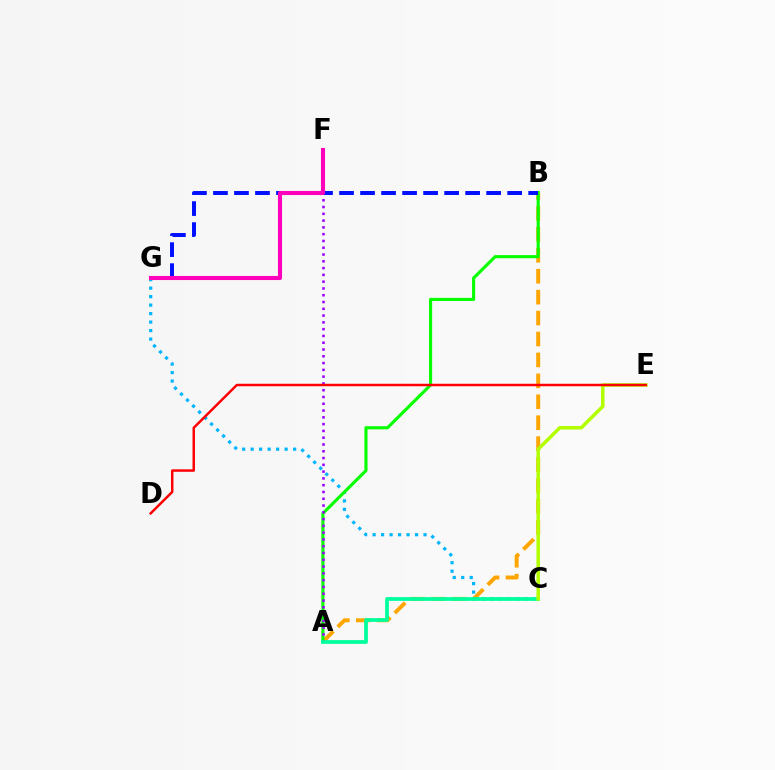{('A', 'B'): [{'color': '#ffa500', 'line_style': 'dashed', 'thickness': 2.84}, {'color': '#08ff00', 'line_style': 'solid', 'thickness': 2.26}], ('C', 'G'): [{'color': '#00b5ff', 'line_style': 'dotted', 'thickness': 2.31}], ('A', 'F'): [{'color': '#9b00ff', 'line_style': 'dotted', 'thickness': 1.84}], ('A', 'C'): [{'color': '#00ff9d', 'line_style': 'solid', 'thickness': 2.7}], ('C', 'E'): [{'color': '#b3ff00', 'line_style': 'solid', 'thickness': 2.53}], ('B', 'G'): [{'color': '#0010ff', 'line_style': 'dashed', 'thickness': 2.85}], ('F', 'G'): [{'color': '#ff00bd', 'line_style': 'solid', 'thickness': 2.94}], ('D', 'E'): [{'color': '#ff0000', 'line_style': 'solid', 'thickness': 1.78}]}